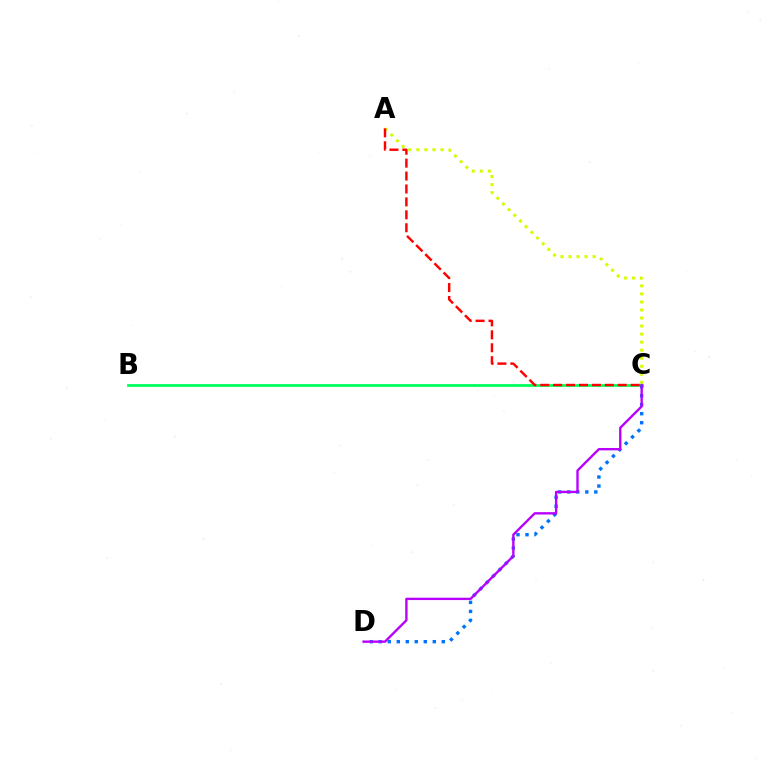{('B', 'C'): [{'color': '#00ff5c', 'line_style': 'solid', 'thickness': 2.01}], ('C', 'D'): [{'color': '#0074ff', 'line_style': 'dotted', 'thickness': 2.45}, {'color': '#b900ff', 'line_style': 'solid', 'thickness': 1.7}], ('A', 'C'): [{'color': '#d1ff00', 'line_style': 'dotted', 'thickness': 2.18}, {'color': '#ff0000', 'line_style': 'dashed', 'thickness': 1.76}]}